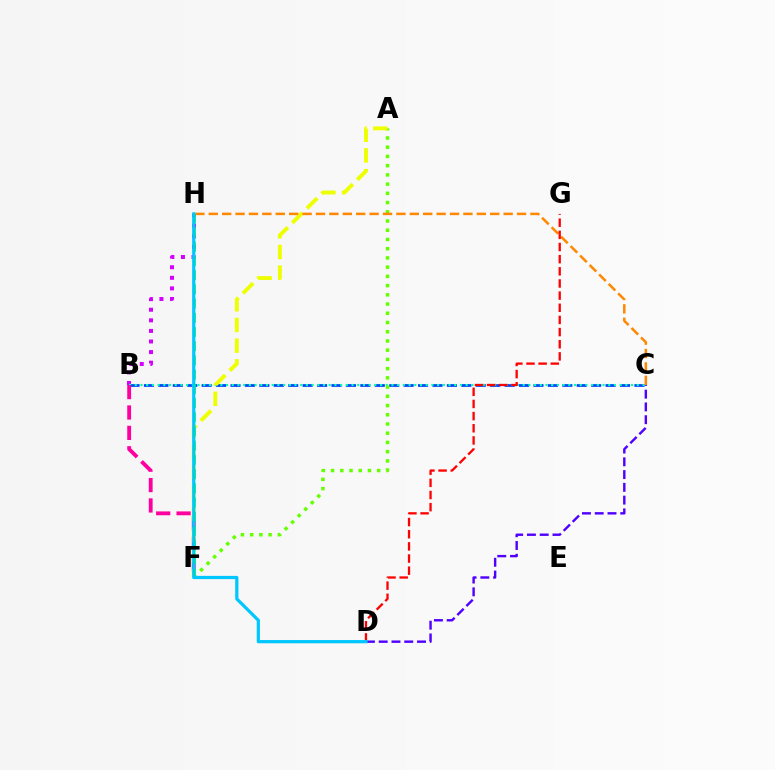{('B', 'H'): [{'color': '#d600ff', 'line_style': 'dotted', 'thickness': 2.88}], ('B', 'C'): [{'color': '#003fff', 'line_style': 'dashed', 'thickness': 1.96}, {'color': '#00ffaf', 'line_style': 'dotted', 'thickness': 1.55}], ('A', 'F'): [{'color': '#66ff00', 'line_style': 'dotted', 'thickness': 2.51}, {'color': '#eeff00', 'line_style': 'dashed', 'thickness': 2.81}], ('B', 'F'): [{'color': '#ff00a0', 'line_style': 'dashed', 'thickness': 2.77}], ('C', 'H'): [{'color': '#ff8800', 'line_style': 'dashed', 'thickness': 1.82}], ('C', 'D'): [{'color': '#4f00ff', 'line_style': 'dashed', 'thickness': 1.73}], ('F', 'H'): [{'color': '#00ff27', 'line_style': 'dashed', 'thickness': 1.93}], ('D', 'G'): [{'color': '#ff0000', 'line_style': 'dashed', 'thickness': 1.65}], ('D', 'H'): [{'color': '#00c7ff', 'line_style': 'solid', 'thickness': 2.31}]}